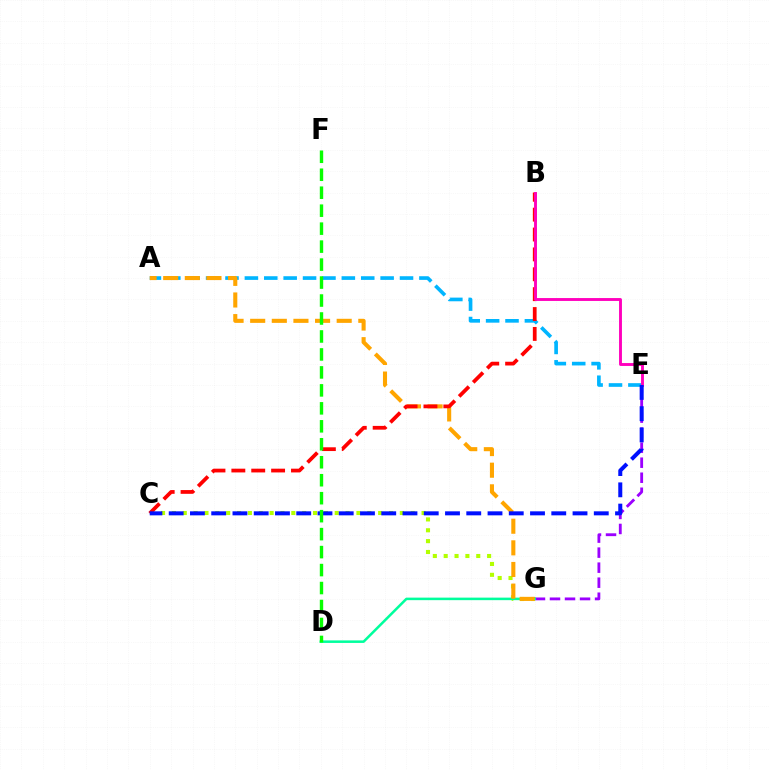{('E', 'G'): [{'color': '#9b00ff', 'line_style': 'dashed', 'thickness': 2.04}], ('C', 'G'): [{'color': '#b3ff00', 'line_style': 'dotted', 'thickness': 2.95}], ('A', 'E'): [{'color': '#00b5ff', 'line_style': 'dashed', 'thickness': 2.63}], ('D', 'G'): [{'color': '#00ff9d', 'line_style': 'solid', 'thickness': 1.82}], ('A', 'G'): [{'color': '#ffa500', 'line_style': 'dashed', 'thickness': 2.94}], ('B', 'C'): [{'color': '#ff0000', 'line_style': 'dashed', 'thickness': 2.7}], ('B', 'E'): [{'color': '#ff00bd', 'line_style': 'solid', 'thickness': 2.08}], ('C', 'E'): [{'color': '#0010ff', 'line_style': 'dashed', 'thickness': 2.89}], ('D', 'F'): [{'color': '#08ff00', 'line_style': 'dashed', 'thickness': 2.44}]}